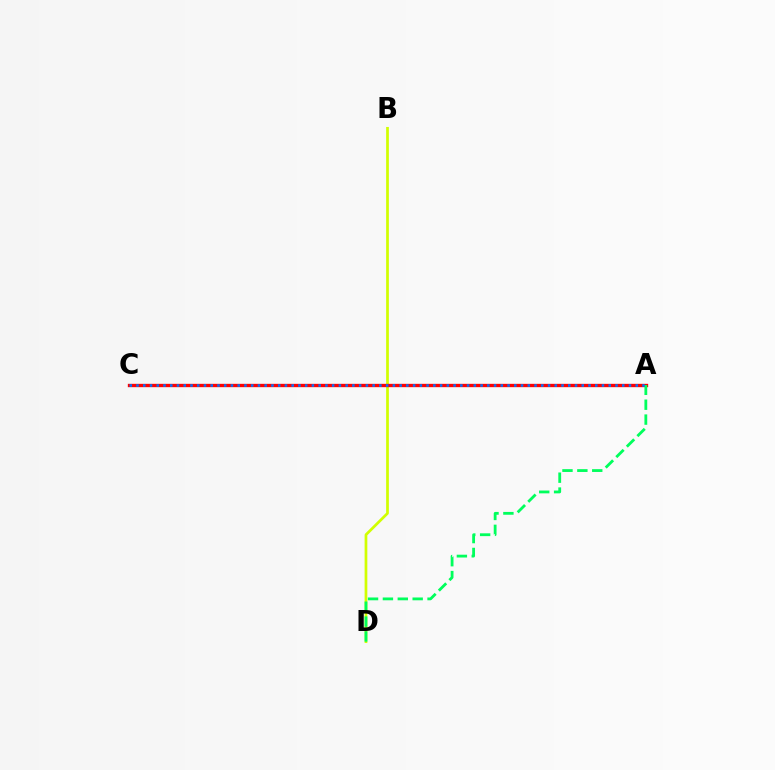{('B', 'D'): [{'color': '#d1ff00', 'line_style': 'solid', 'thickness': 1.96}], ('A', 'C'): [{'color': '#b900ff', 'line_style': 'solid', 'thickness': 2.12}, {'color': '#ff0000', 'line_style': 'solid', 'thickness': 2.4}, {'color': '#0074ff', 'line_style': 'dotted', 'thickness': 1.83}], ('A', 'D'): [{'color': '#00ff5c', 'line_style': 'dashed', 'thickness': 2.02}]}